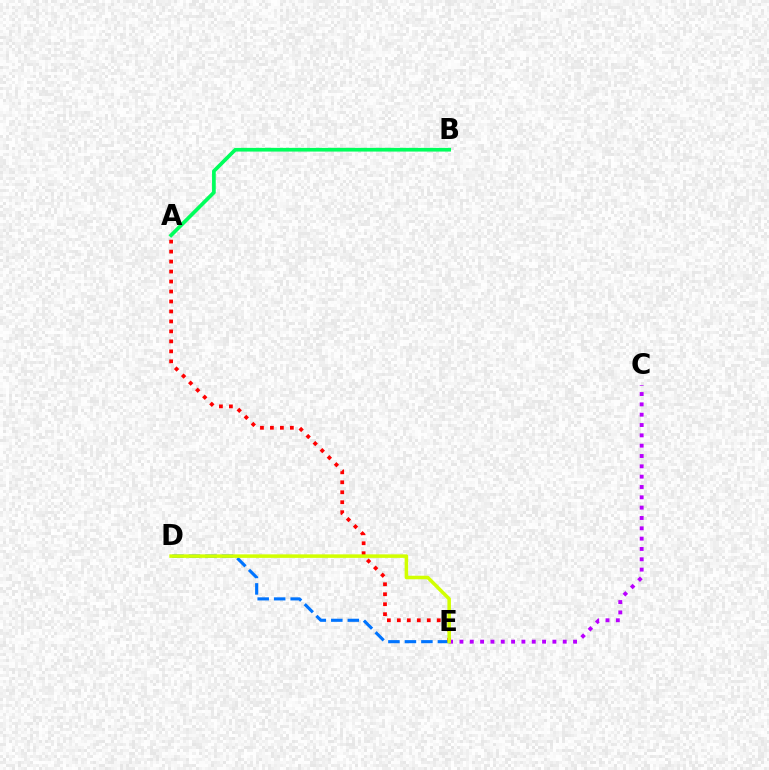{('A', 'B'): [{'color': '#00ff5c', 'line_style': 'solid', 'thickness': 2.66}], ('D', 'E'): [{'color': '#0074ff', 'line_style': 'dashed', 'thickness': 2.24}, {'color': '#d1ff00', 'line_style': 'solid', 'thickness': 2.54}], ('A', 'E'): [{'color': '#ff0000', 'line_style': 'dotted', 'thickness': 2.71}], ('C', 'E'): [{'color': '#b900ff', 'line_style': 'dotted', 'thickness': 2.81}]}